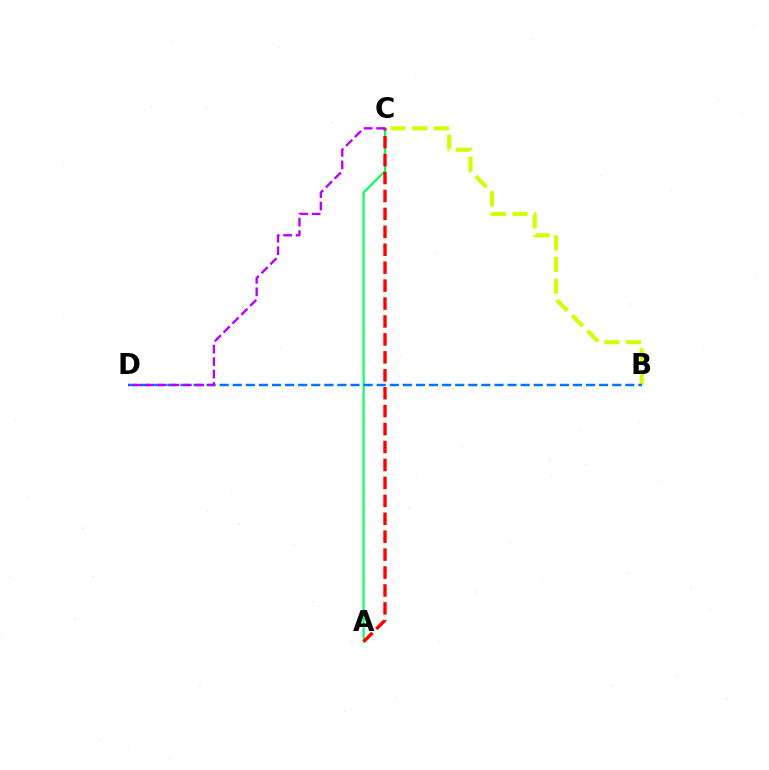{('A', 'C'): [{'color': '#00ff5c', 'line_style': 'solid', 'thickness': 1.52}, {'color': '#ff0000', 'line_style': 'dashed', 'thickness': 2.44}], ('B', 'C'): [{'color': '#d1ff00', 'line_style': 'dashed', 'thickness': 2.94}], ('B', 'D'): [{'color': '#0074ff', 'line_style': 'dashed', 'thickness': 1.78}], ('C', 'D'): [{'color': '#b900ff', 'line_style': 'dashed', 'thickness': 1.7}]}